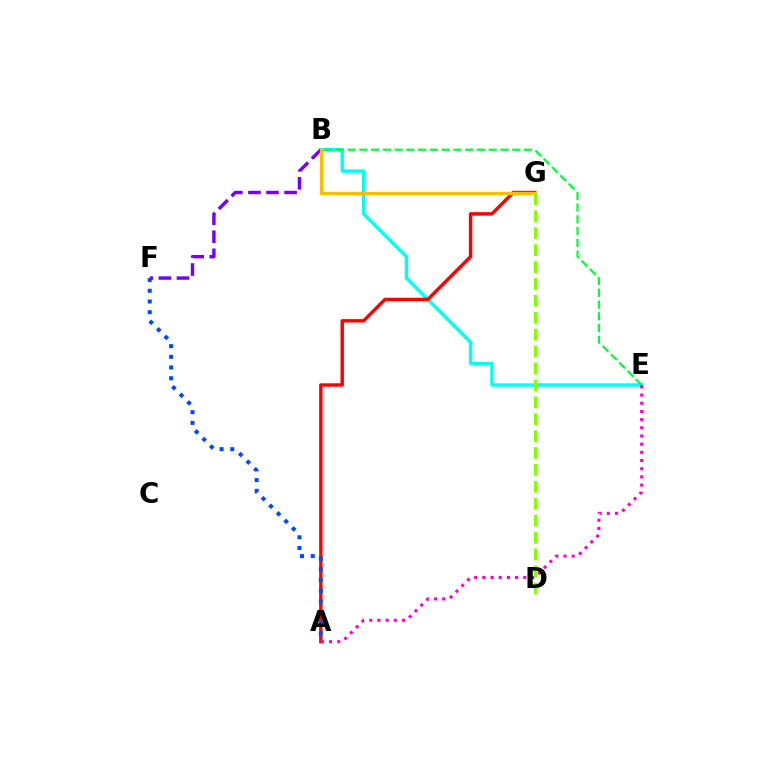{('B', 'E'): [{'color': '#00fff6', 'line_style': 'solid', 'thickness': 2.44}, {'color': '#00ff39', 'line_style': 'dashed', 'thickness': 1.6}], ('A', 'G'): [{'color': '#ff0000', 'line_style': 'solid', 'thickness': 2.46}], ('A', 'F'): [{'color': '#004bff', 'line_style': 'dotted', 'thickness': 2.91}], ('B', 'F'): [{'color': '#7200ff', 'line_style': 'dashed', 'thickness': 2.45}], ('A', 'E'): [{'color': '#ff00cf', 'line_style': 'dotted', 'thickness': 2.22}], ('B', 'G'): [{'color': '#ffbd00', 'line_style': 'solid', 'thickness': 2.42}], ('D', 'G'): [{'color': '#84ff00', 'line_style': 'dashed', 'thickness': 2.3}]}